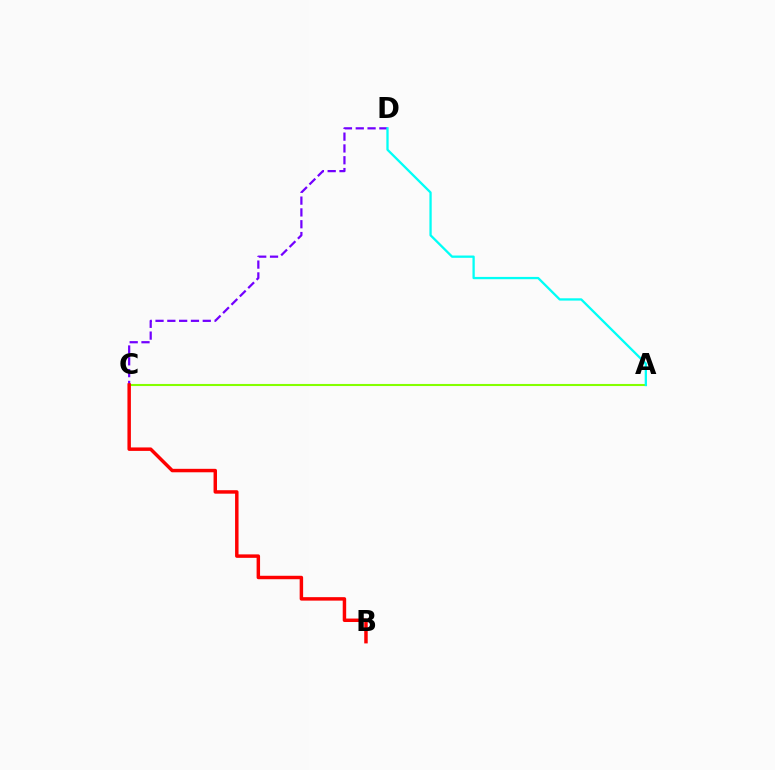{('A', 'C'): [{'color': '#84ff00', 'line_style': 'solid', 'thickness': 1.5}], ('C', 'D'): [{'color': '#7200ff', 'line_style': 'dashed', 'thickness': 1.6}], ('A', 'D'): [{'color': '#00fff6', 'line_style': 'solid', 'thickness': 1.65}], ('B', 'C'): [{'color': '#ff0000', 'line_style': 'solid', 'thickness': 2.49}]}